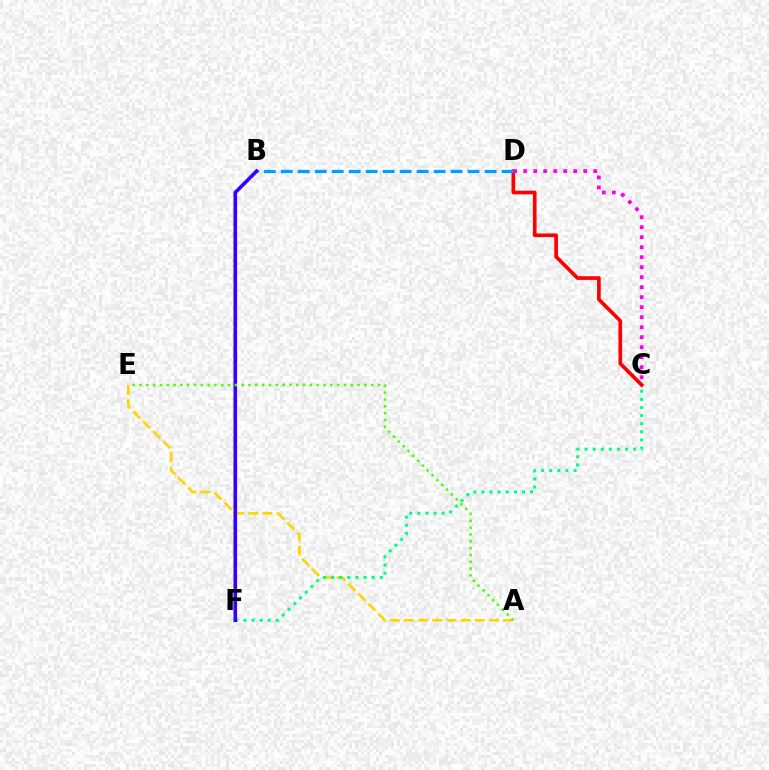{('C', 'D'): [{'color': '#ff0000', 'line_style': 'solid', 'thickness': 2.64}, {'color': '#ff00ed', 'line_style': 'dotted', 'thickness': 2.72}], ('A', 'E'): [{'color': '#ffd500', 'line_style': 'dashed', 'thickness': 1.92}, {'color': '#4fff00', 'line_style': 'dotted', 'thickness': 1.85}], ('C', 'F'): [{'color': '#00ff86', 'line_style': 'dotted', 'thickness': 2.2}], ('B', 'D'): [{'color': '#009eff', 'line_style': 'dashed', 'thickness': 2.31}], ('B', 'F'): [{'color': '#3700ff', 'line_style': 'solid', 'thickness': 2.62}]}